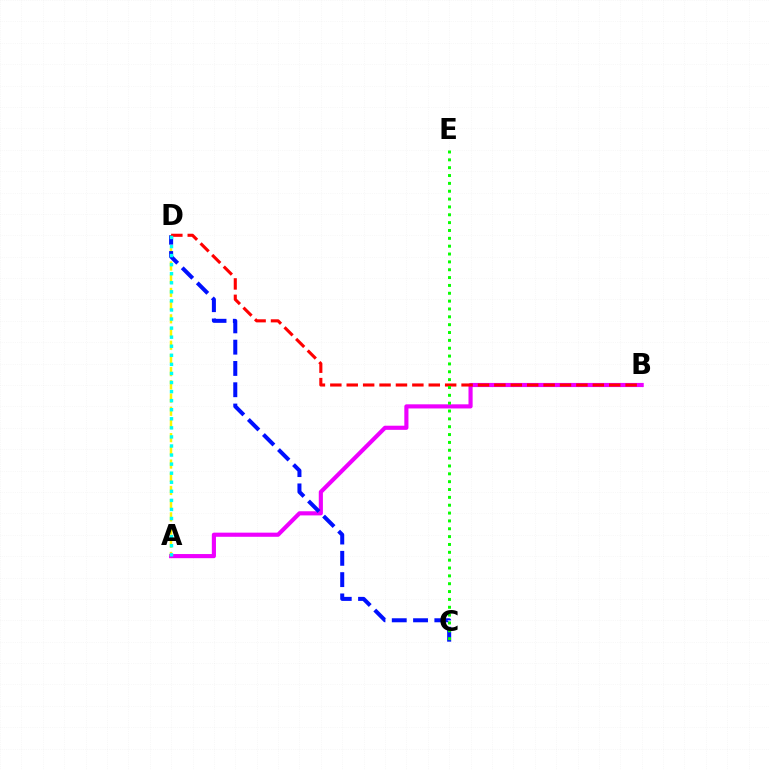{('A', 'B'): [{'color': '#ee00ff', 'line_style': 'solid', 'thickness': 2.98}], ('A', 'D'): [{'color': '#fcf500', 'line_style': 'dashed', 'thickness': 1.79}, {'color': '#00fff6', 'line_style': 'dotted', 'thickness': 2.46}], ('C', 'D'): [{'color': '#0010ff', 'line_style': 'dashed', 'thickness': 2.89}], ('B', 'D'): [{'color': '#ff0000', 'line_style': 'dashed', 'thickness': 2.23}], ('C', 'E'): [{'color': '#08ff00', 'line_style': 'dotted', 'thickness': 2.13}]}